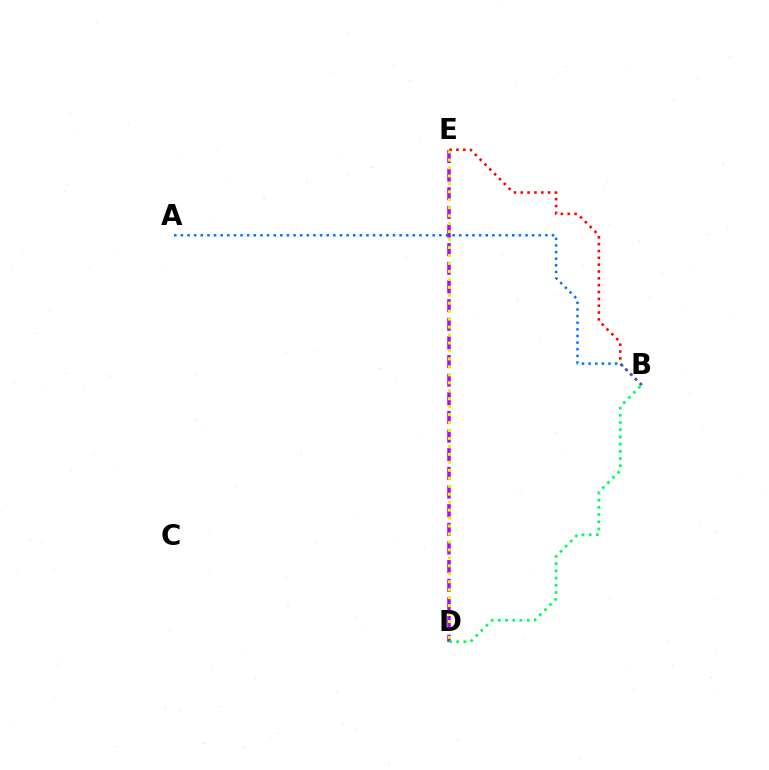{('B', 'E'): [{'color': '#ff0000', 'line_style': 'dotted', 'thickness': 1.86}], ('D', 'E'): [{'color': '#b900ff', 'line_style': 'dashed', 'thickness': 2.53}, {'color': '#d1ff00', 'line_style': 'dotted', 'thickness': 2.16}], ('A', 'B'): [{'color': '#0074ff', 'line_style': 'dotted', 'thickness': 1.8}], ('B', 'D'): [{'color': '#00ff5c', 'line_style': 'dotted', 'thickness': 1.96}]}